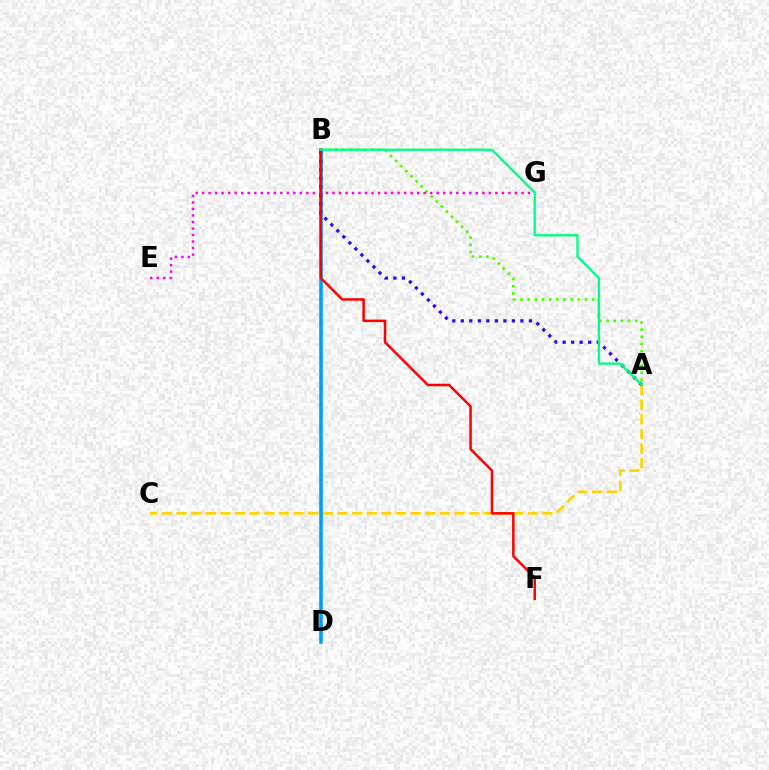{('A', 'B'): [{'color': '#4fff00', 'line_style': 'dotted', 'thickness': 1.95}, {'color': '#3700ff', 'line_style': 'dotted', 'thickness': 2.31}, {'color': '#00ff86', 'line_style': 'solid', 'thickness': 1.67}], ('E', 'G'): [{'color': '#ff00ed', 'line_style': 'dotted', 'thickness': 1.77}], ('A', 'C'): [{'color': '#ffd500', 'line_style': 'dashed', 'thickness': 1.99}], ('B', 'D'): [{'color': '#009eff', 'line_style': 'solid', 'thickness': 2.58}], ('B', 'F'): [{'color': '#ff0000', 'line_style': 'solid', 'thickness': 1.8}]}